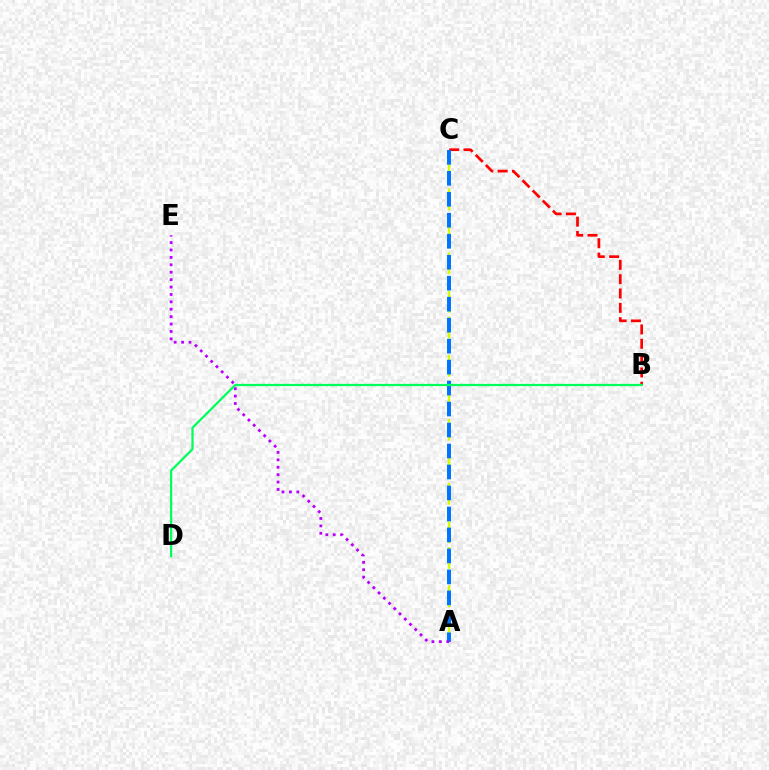{('B', 'C'): [{'color': '#ff0000', 'line_style': 'dashed', 'thickness': 1.95}], ('A', 'C'): [{'color': '#d1ff00', 'line_style': 'dashed', 'thickness': 1.74}, {'color': '#0074ff', 'line_style': 'dashed', 'thickness': 2.85}], ('A', 'E'): [{'color': '#b900ff', 'line_style': 'dotted', 'thickness': 2.01}], ('B', 'D'): [{'color': '#00ff5c', 'line_style': 'solid', 'thickness': 1.62}]}